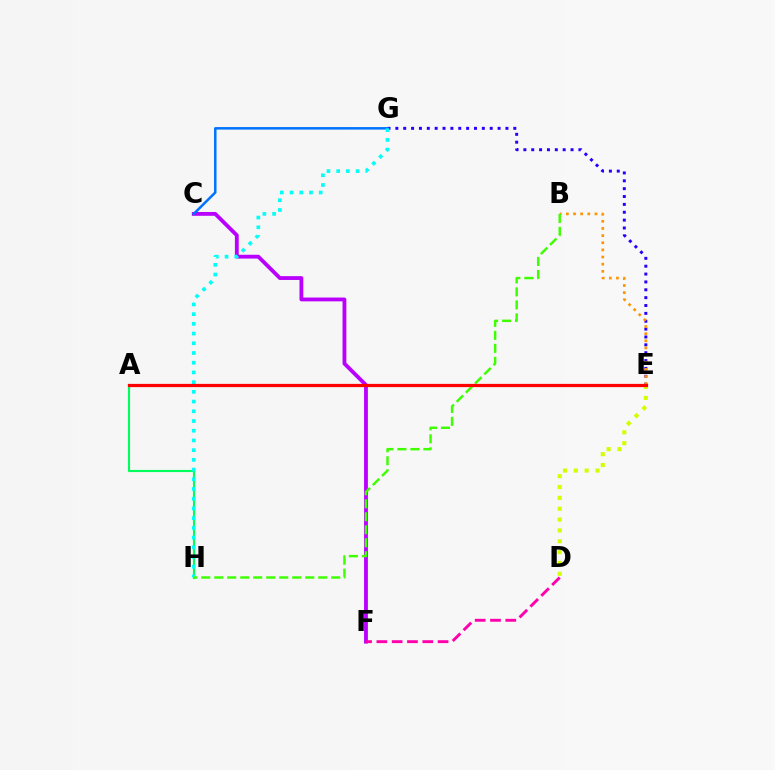{('E', 'G'): [{'color': '#2500ff', 'line_style': 'dotted', 'thickness': 2.14}], ('C', 'F'): [{'color': '#b900ff', 'line_style': 'solid', 'thickness': 2.75}], ('A', 'H'): [{'color': '#00ff5c', 'line_style': 'solid', 'thickness': 1.53}], ('C', 'G'): [{'color': '#0074ff', 'line_style': 'solid', 'thickness': 1.81}], ('G', 'H'): [{'color': '#00fff6', 'line_style': 'dotted', 'thickness': 2.64}], ('D', 'F'): [{'color': '#ff00ac', 'line_style': 'dashed', 'thickness': 2.08}], ('D', 'E'): [{'color': '#d1ff00', 'line_style': 'dotted', 'thickness': 2.95}], ('B', 'E'): [{'color': '#ff9400', 'line_style': 'dotted', 'thickness': 1.94}], ('B', 'H'): [{'color': '#3dff00', 'line_style': 'dashed', 'thickness': 1.77}], ('A', 'E'): [{'color': '#ff0000', 'line_style': 'solid', 'thickness': 2.32}]}